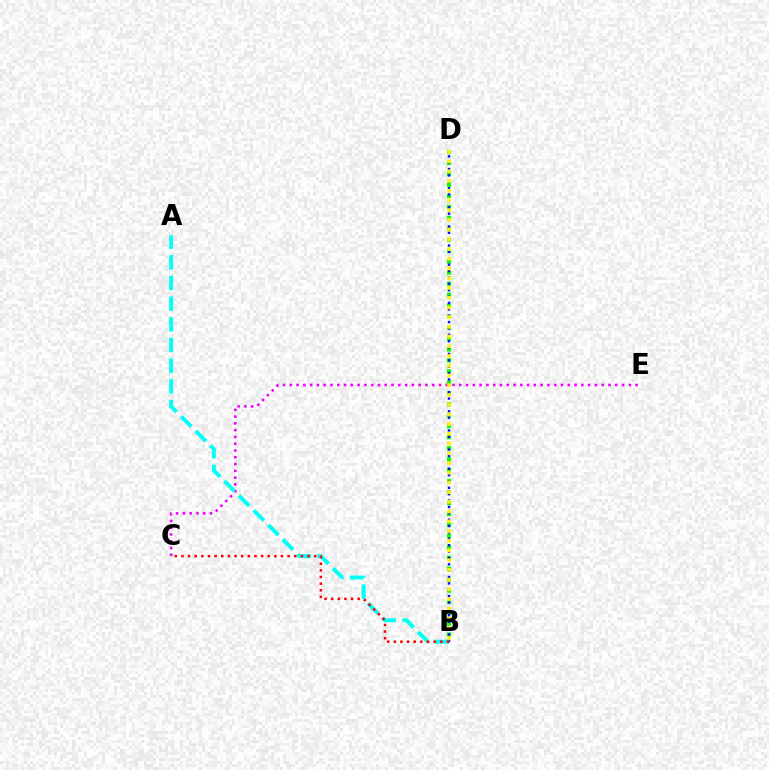{('B', 'D'): [{'color': '#08ff00', 'line_style': 'dotted', 'thickness': 2.98}, {'color': '#0010ff', 'line_style': 'dotted', 'thickness': 1.73}, {'color': '#fcf500', 'line_style': 'dotted', 'thickness': 2.64}], ('C', 'E'): [{'color': '#ee00ff', 'line_style': 'dotted', 'thickness': 1.84}], ('A', 'B'): [{'color': '#00fff6', 'line_style': 'dashed', 'thickness': 2.81}], ('B', 'C'): [{'color': '#ff0000', 'line_style': 'dotted', 'thickness': 1.8}]}